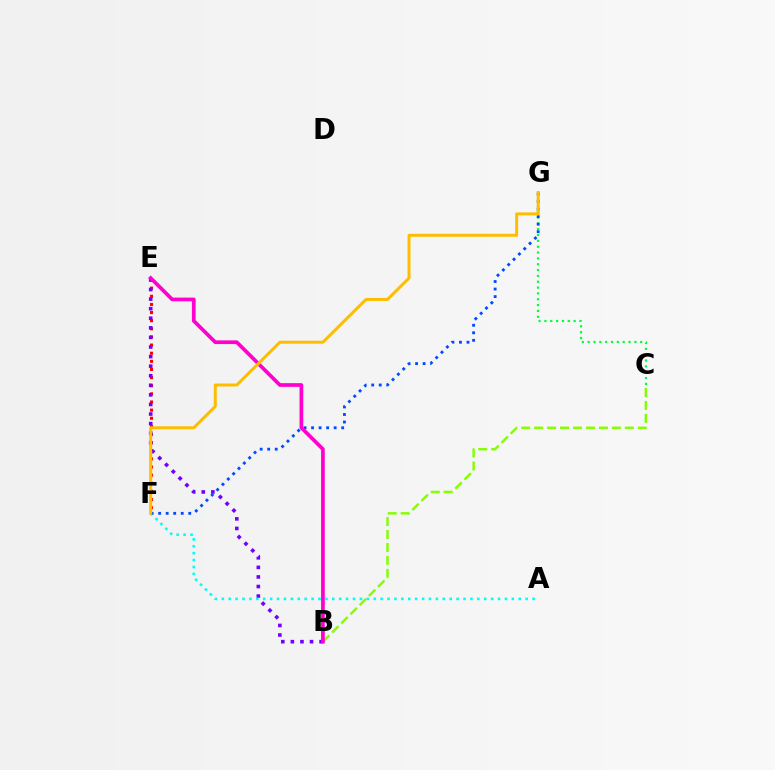{('E', 'F'): [{'color': '#ff0000', 'line_style': 'dotted', 'thickness': 2.21}], ('B', 'E'): [{'color': '#7200ff', 'line_style': 'dotted', 'thickness': 2.6}, {'color': '#ff00cf', 'line_style': 'solid', 'thickness': 2.67}], ('A', 'F'): [{'color': '#00fff6', 'line_style': 'dotted', 'thickness': 1.88}], ('C', 'G'): [{'color': '#00ff39', 'line_style': 'dotted', 'thickness': 1.59}], ('F', 'G'): [{'color': '#004bff', 'line_style': 'dotted', 'thickness': 2.05}, {'color': '#ffbd00', 'line_style': 'solid', 'thickness': 2.14}], ('B', 'C'): [{'color': '#84ff00', 'line_style': 'dashed', 'thickness': 1.76}]}